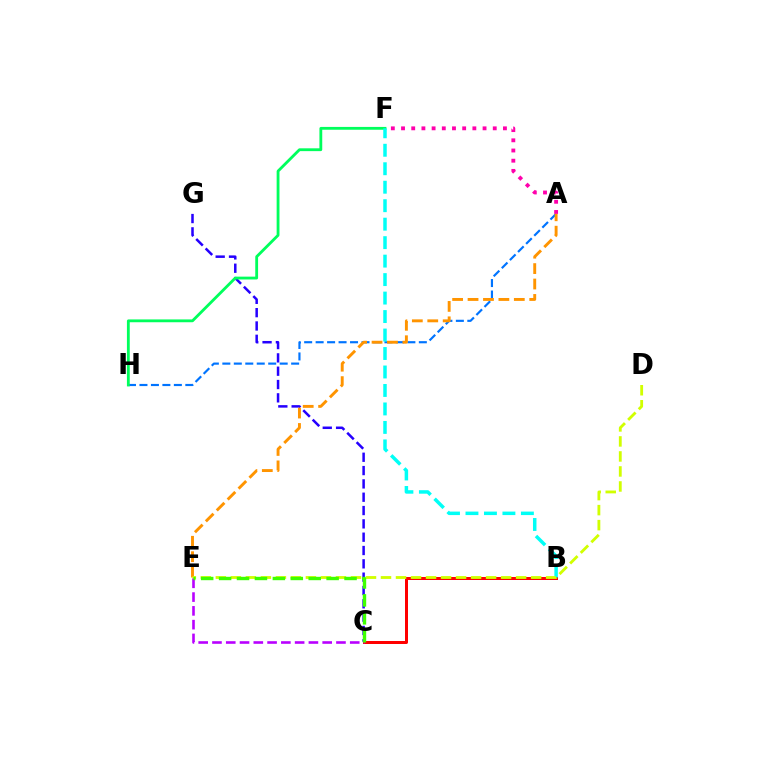{('A', 'H'): [{'color': '#0074ff', 'line_style': 'dashed', 'thickness': 1.56}], ('C', 'G'): [{'color': '#2500ff', 'line_style': 'dashed', 'thickness': 1.81}], ('A', 'F'): [{'color': '#ff00ac', 'line_style': 'dotted', 'thickness': 2.77}], ('A', 'E'): [{'color': '#ff9400', 'line_style': 'dashed', 'thickness': 2.09}], ('F', 'H'): [{'color': '#00ff5c', 'line_style': 'solid', 'thickness': 2.03}], ('B', 'C'): [{'color': '#ff0000', 'line_style': 'solid', 'thickness': 2.16}], ('B', 'F'): [{'color': '#00fff6', 'line_style': 'dashed', 'thickness': 2.51}], ('D', 'E'): [{'color': '#d1ff00', 'line_style': 'dashed', 'thickness': 2.04}], ('C', 'E'): [{'color': '#b900ff', 'line_style': 'dashed', 'thickness': 1.87}, {'color': '#3dff00', 'line_style': 'dashed', 'thickness': 2.43}]}